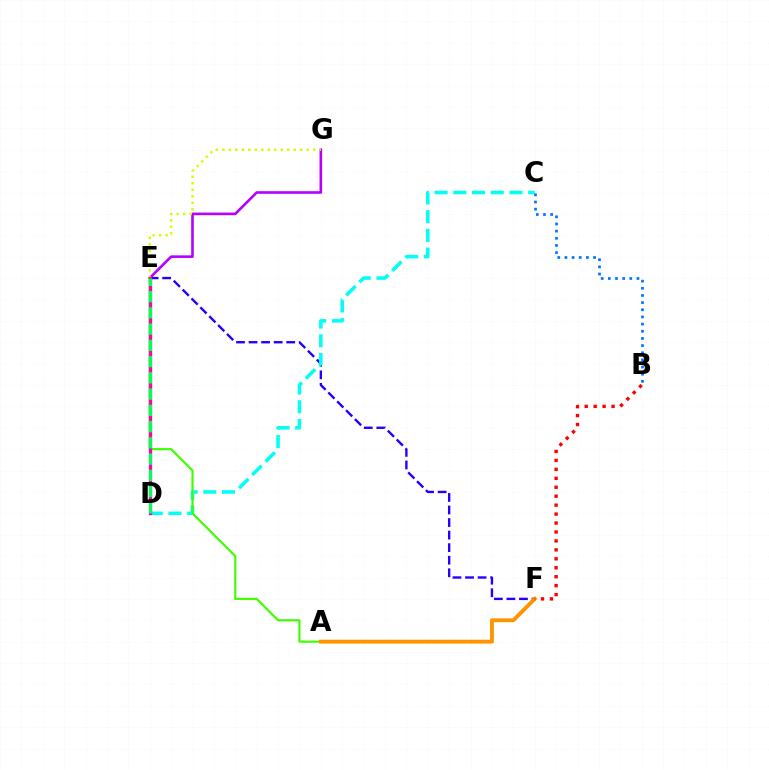{('E', 'F'): [{'color': '#2500ff', 'line_style': 'dashed', 'thickness': 1.71}], ('E', 'G'): [{'color': '#b900ff', 'line_style': 'solid', 'thickness': 1.9}, {'color': '#d1ff00', 'line_style': 'dotted', 'thickness': 1.76}], ('C', 'D'): [{'color': '#00fff6', 'line_style': 'dashed', 'thickness': 2.54}], ('A', 'E'): [{'color': '#3dff00', 'line_style': 'solid', 'thickness': 1.56}], ('D', 'E'): [{'color': '#ff00ac', 'line_style': 'solid', 'thickness': 2.38}, {'color': '#00ff5c', 'line_style': 'dashed', 'thickness': 2.21}], ('A', 'F'): [{'color': '#ff9400', 'line_style': 'solid', 'thickness': 2.76}], ('B', 'C'): [{'color': '#0074ff', 'line_style': 'dotted', 'thickness': 1.94}], ('B', 'F'): [{'color': '#ff0000', 'line_style': 'dotted', 'thickness': 2.43}]}